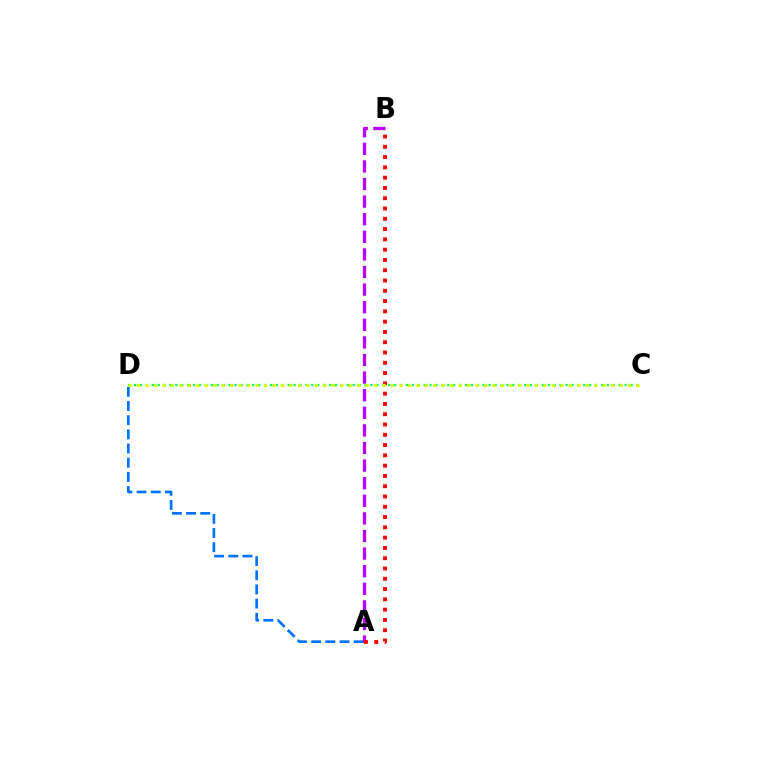{('A', 'D'): [{'color': '#0074ff', 'line_style': 'dashed', 'thickness': 1.93}], ('A', 'B'): [{'color': '#b900ff', 'line_style': 'dashed', 'thickness': 2.39}, {'color': '#ff0000', 'line_style': 'dotted', 'thickness': 2.79}], ('C', 'D'): [{'color': '#00ff5c', 'line_style': 'dotted', 'thickness': 1.61}, {'color': '#d1ff00', 'line_style': 'dotted', 'thickness': 2.3}]}